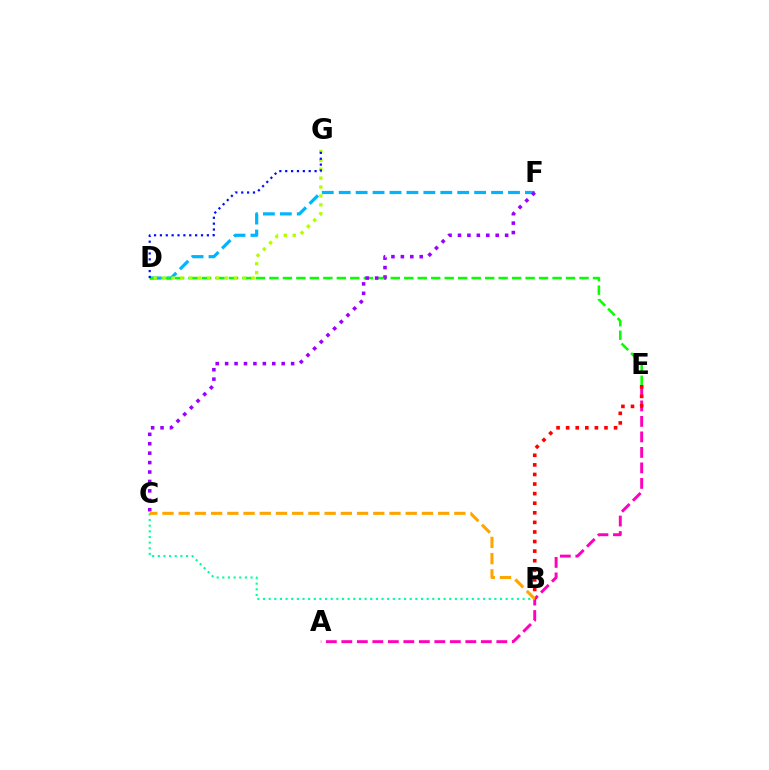{('A', 'E'): [{'color': '#ff00bd', 'line_style': 'dashed', 'thickness': 2.11}], ('D', 'F'): [{'color': '#00b5ff', 'line_style': 'dashed', 'thickness': 2.3}], ('D', 'E'): [{'color': '#08ff00', 'line_style': 'dashed', 'thickness': 1.83}], ('B', 'C'): [{'color': '#00ff9d', 'line_style': 'dotted', 'thickness': 1.53}, {'color': '#ffa500', 'line_style': 'dashed', 'thickness': 2.2}], ('C', 'F'): [{'color': '#9b00ff', 'line_style': 'dotted', 'thickness': 2.56}], ('B', 'E'): [{'color': '#ff0000', 'line_style': 'dotted', 'thickness': 2.6}], ('D', 'G'): [{'color': '#b3ff00', 'line_style': 'dotted', 'thickness': 2.42}, {'color': '#0010ff', 'line_style': 'dotted', 'thickness': 1.6}]}